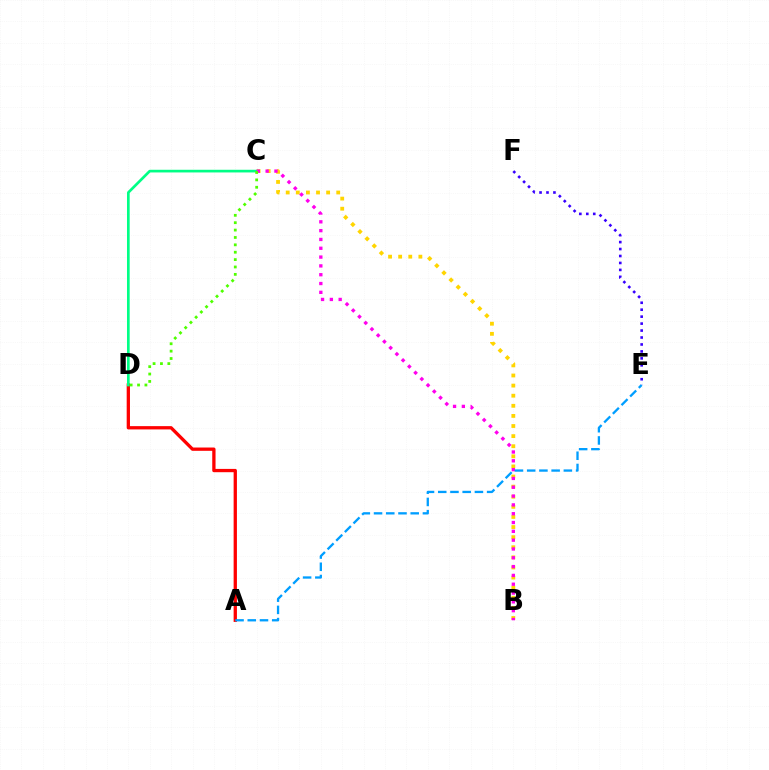{('B', 'C'): [{'color': '#ffd500', 'line_style': 'dotted', 'thickness': 2.75}, {'color': '#ff00ed', 'line_style': 'dotted', 'thickness': 2.4}], ('A', 'D'): [{'color': '#ff0000', 'line_style': 'solid', 'thickness': 2.37}], ('C', 'D'): [{'color': '#00ff86', 'line_style': 'solid', 'thickness': 1.93}, {'color': '#4fff00', 'line_style': 'dotted', 'thickness': 2.01}], ('E', 'F'): [{'color': '#3700ff', 'line_style': 'dotted', 'thickness': 1.89}], ('A', 'E'): [{'color': '#009eff', 'line_style': 'dashed', 'thickness': 1.66}]}